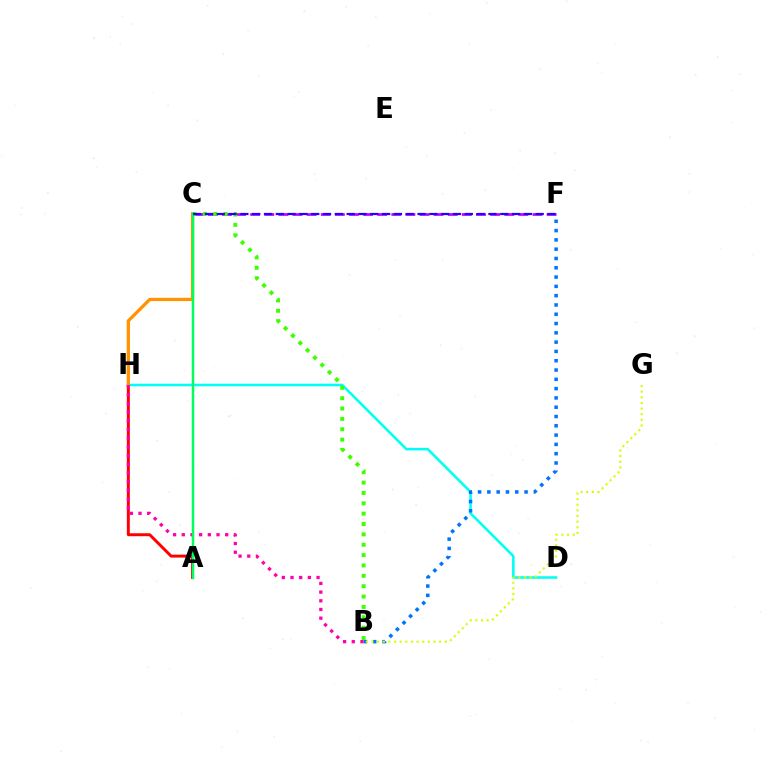{('C', 'F'): [{'color': '#b900ff', 'line_style': 'dashed', 'thickness': 1.92}, {'color': '#2500ff', 'line_style': 'dashed', 'thickness': 1.6}], ('D', 'H'): [{'color': '#00fff6', 'line_style': 'solid', 'thickness': 1.84}], ('A', 'H'): [{'color': '#ff0000', 'line_style': 'solid', 'thickness': 2.12}], ('C', 'H'): [{'color': '#ff9400', 'line_style': 'solid', 'thickness': 2.36}], ('B', 'F'): [{'color': '#0074ff', 'line_style': 'dotted', 'thickness': 2.53}], ('B', 'H'): [{'color': '#ff00ac', 'line_style': 'dotted', 'thickness': 2.36}], ('B', 'G'): [{'color': '#d1ff00', 'line_style': 'dotted', 'thickness': 1.53}], ('B', 'C'): [{'color': '#3dff00', 'line_style': 'dotted', 'thickness': 2.82}], ('A', 'C'): [{'color': '#00ff5c', 'line_style': 'solid', 'thickness': 1.8}]}